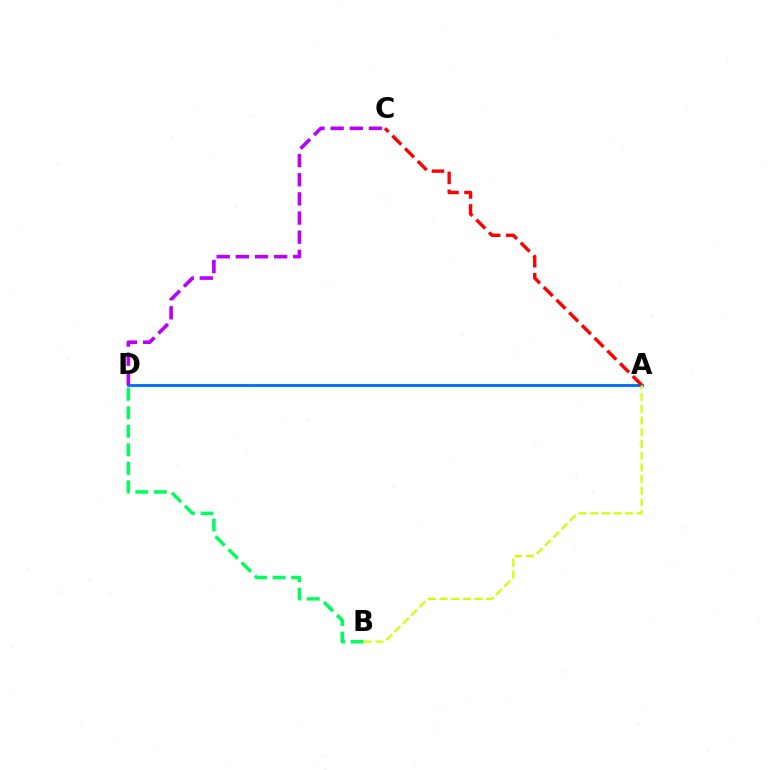{('B', 'D'): [{'color': '#00ff5c', 'line_style': 'dashed', 'thickness': 2.52}], ('A', 'D'): [{'color': '#0074ff', 'line_style': 'solid', 'thickness': 2.11}], ('A', 'B'): [{'color': '#d1ff00', 'line_style': 'dashed', 'thickness': 1.59}], ('C', 'D'): [{'color': '#b900ff', 'line_style': 'dashed', 'thickness': 2.6}], ('A', 'C'): [{'color': '#ff0000', 'line_style': 'dashed', 'thickness': 2.44}]}